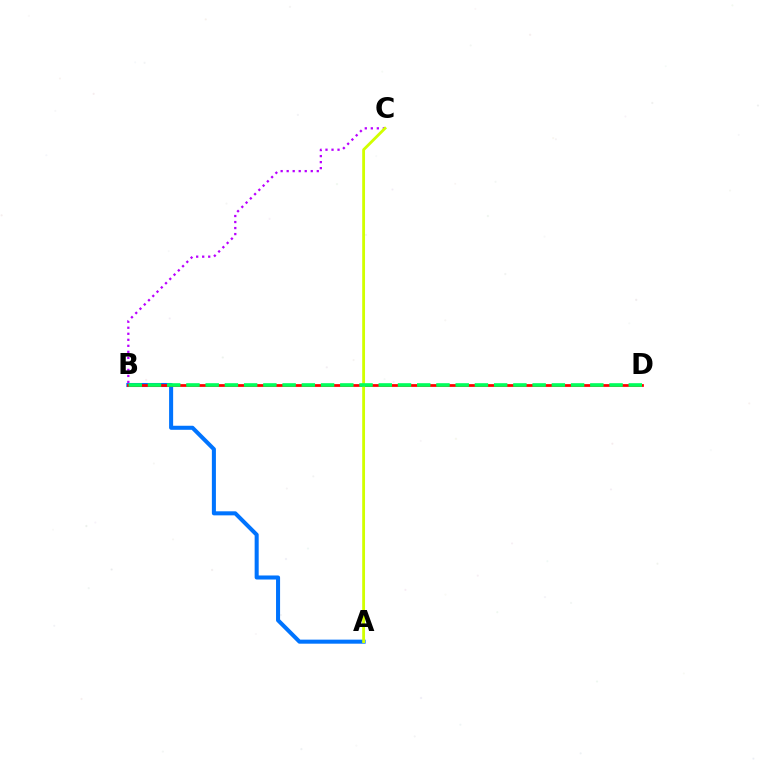{('A', 'B'): [{'color': '#0074ff', 'line_style': 'solid', 'thickness': 2.91}], ('B', 'D'): [{'color': '#ff0000', 'line_style': 'solid', 'thickness': 1.98}, {'color': '#00ff5c', 'line_style': 'dashed', 'thickness': 2.61}], ('B', 'C'): [{'color': '#b900ff', 'line_style': 'dotted', 'thickness': 1.64}], ('A', 'C'): [{'color': '#d1ff00', 'line_style': 'solid', 'thickness': 2.03}]}